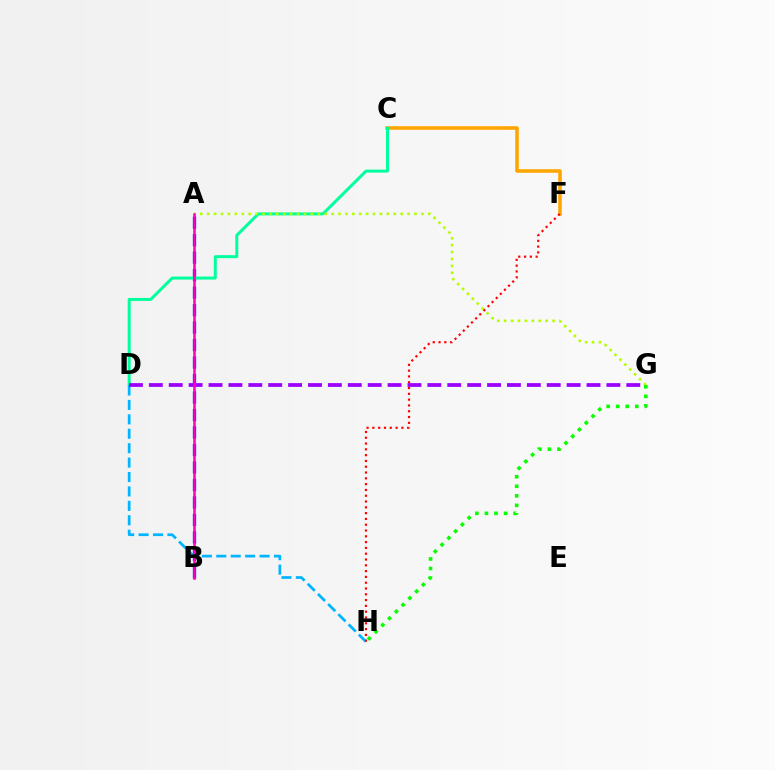{('A', 'B'): [{'color': '#0010ff', 'line_style': 'dashed', 'thickness': 2.38}, {'color': '#ff00bd', 'line_style': 'solid', 'thickness': 1.83}], ('C', 'F'): [{'color': '#ffa500', 'line_style': 'solid', 'thickness': 2.56}], ('C', 'D'): [{'color': '#00ff9d', 'line_style': 'solid', 'thickness': 2.15}], ('A', 'G'): [{'color': '#b3ff00', 'line_style': 'dotted', 'thickness': 1.88}], ('G', 'H'): [{'color': '#08ff00', 'line_style': 'dotted', 'thickness': 2.59}], ('D', 'H'): [{'color': '#00b5ff', 'line_style': 'dashed', 'thickness': 1.96}], ('F', 'H'): [{'color': '#ff0000', 'line_style': 'dotted', 'thickness': 1.58}], ('D', 'G'): [{'color': '#9b00ff', 'line_style': 'dashed', 'thickness': 2.7}]}